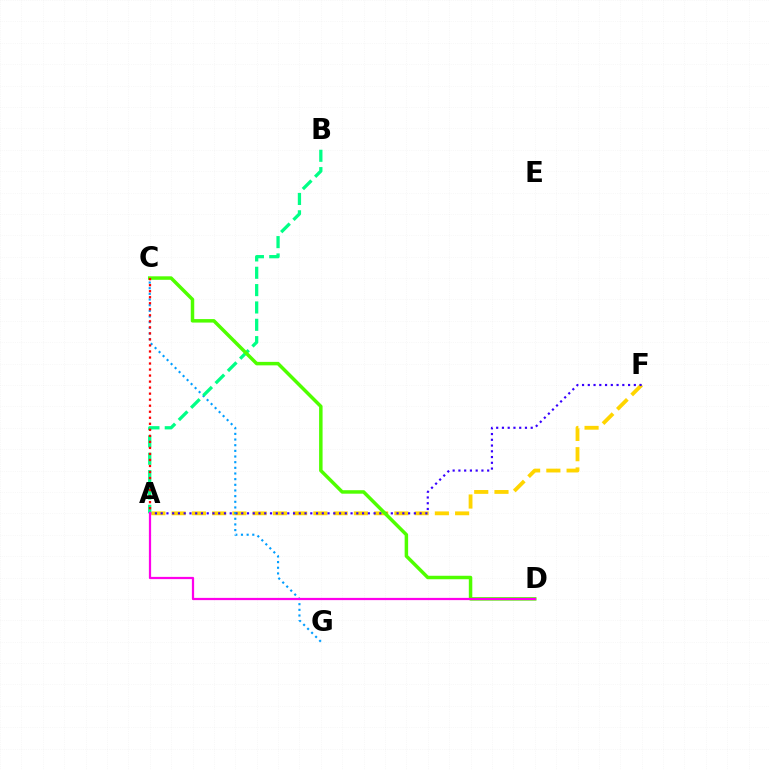{('A', 'F'): [{'color': '#ffd500', 'line_style': 'dashed', 'thickness': 2.75}, {'color': '#3700ff', 'line_style': 'dotted', 'thickness': 1.56}], ('C', 'G'): [{'color': '#009eff', 'line_style': 'dotted', 'thickness': 1.54}], ('A', 'B'): [{'color': '#00ff86', 'line_style': 'dashed', 'thickness': 2.36}], ('C', 'D'): [{'color': '#4fff00', 'line_style': 'solid', 'thickness': 2.51}], ('A', 'D'): [{'color': '#ff00ed', 'line_style': 'solid', 'thickness': 1.61}], ('A', 'C'): [{'color': '#ff0000', 'line_style': 'dotted', 'thickness': 1.64}]}